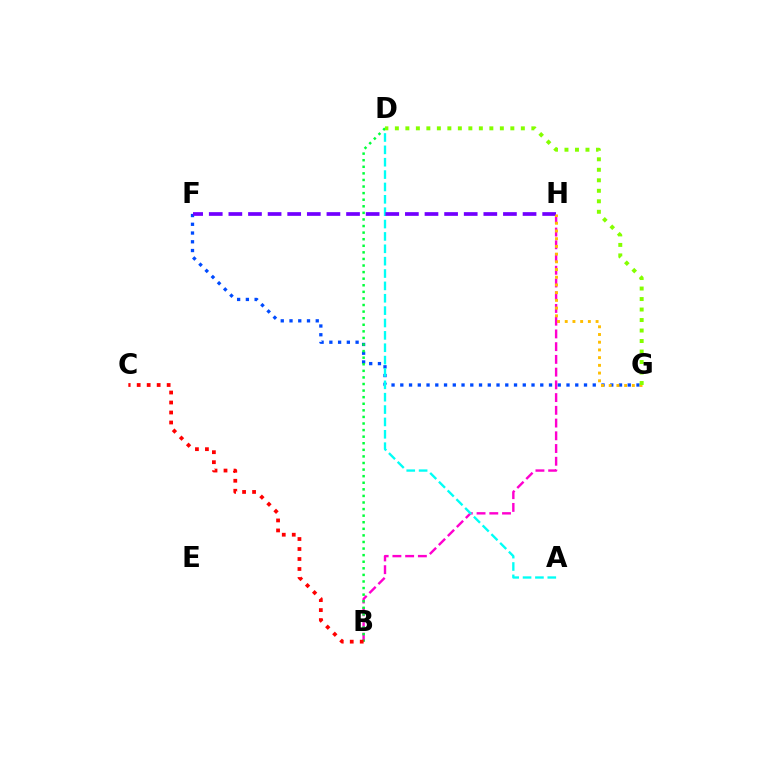{('F', 'G'): [{'color': '#004bff', 'line_style': 'dotted', 'thickness': 2.38}], ('B', 'H'): [{'color': '#ff00cf', 'line_style': 'dashed', 'thickness': 1.73}], ('A', 'D'): [{'color': '#00fff6', 'line_style': 'dashed', 'thickness': 1.68}], ('B', 'D'): [{'color': '#00ff39', 'line_style': 'dotted', 'thickness': 1.79}], ('F', 'H'): [{'color': '#7200ff', 'line_style': 'dashed', 'thickness': 2.66}], ('B', 'C'): [{'color': '#ff0000', 'line_style': 'dotted', 'thickness': 2.71}], ('G', 'H'): [{'color': '#ffbd00', 'line_style': 'dotted', 'thickness': 2.1}], ('D', 'G'): [{'color': '#84ff00', 'line_style': 'dotted', 'thickness': 2.85}]}